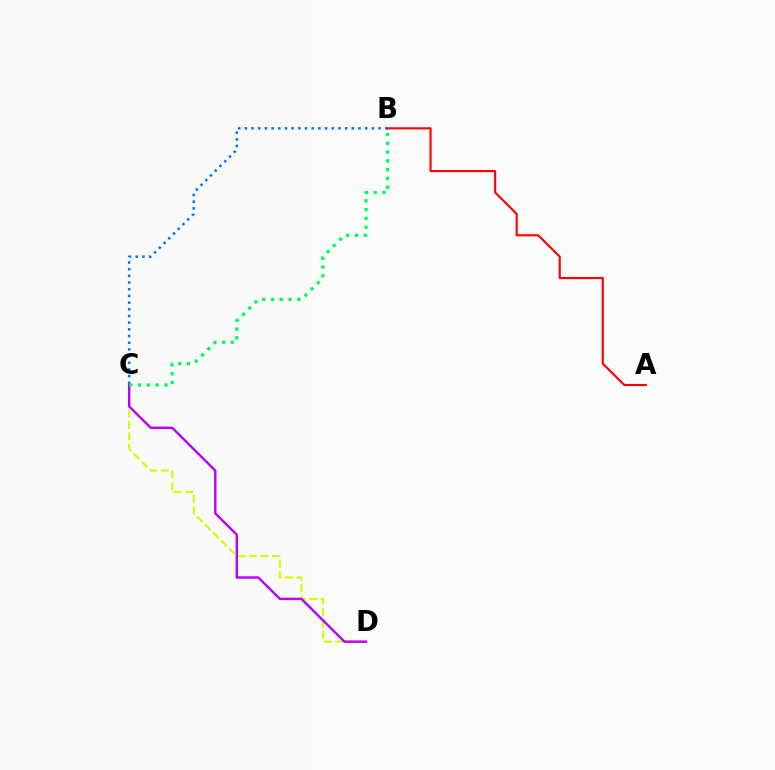{('C', 'D'): [{'color': '#d1ff00', 'line_style': 'dashed', 'thickness': 1.55}, {'color': '#b900ff', 'line_style': 'solid', 'thickness': 1.74}], ('B', 'C'): [{'color': '#0074ff', 'line_style': 'dotted', 'thickness': 1.82}, {'color': '#00ff5c', 'line_style': 'dotted', 'thickness': 2.39}], ('A', 'B'): [{'color': '#ff0000', 'line_style': 'solid', 'thickness': 1.54}]}